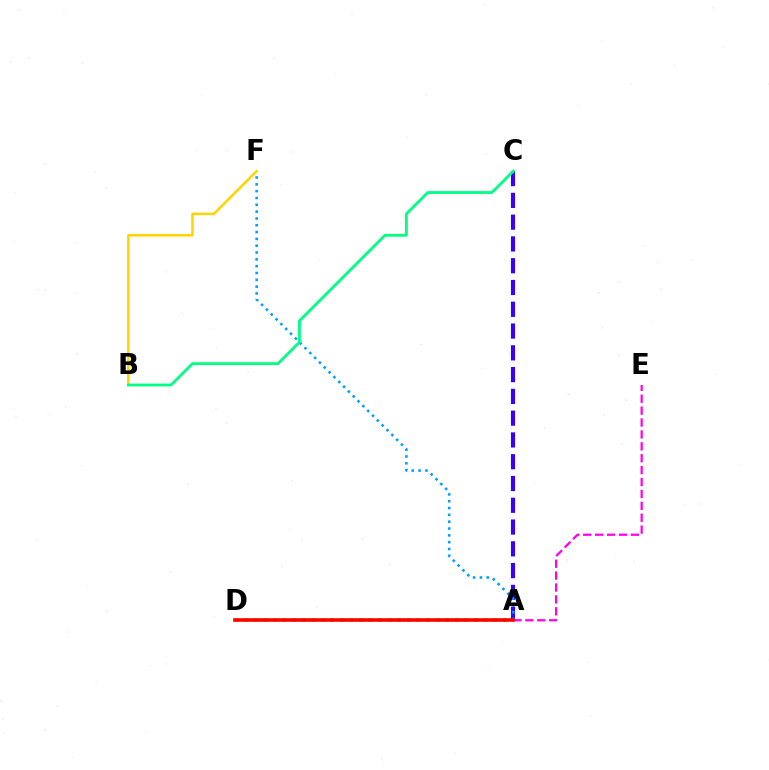{('A', 'C'): [{'color': '#3700ff', 'line_style': 'dashed', 'thickness': 2.96}], ('A', 'F'): [{'color': '#009eff', 'line_style': 'dotted', 'thickness': 1.85}], ('A', 'D'): [{'color': '#4fff00', 'line_style': 'dotted', 'thickness': 2.6}, {'color': '#ff0000', 'line_style': 'solid', 'thickness': 2.59}], ('B', 'F'): [{'color': '#ffd500', 'line_style': 'solid', 'thickness': 1.84}], ('A', 'E'): [{'color': '#ff00ed', 'line_style': 'dashed', 'thickness': 1.62}], ('B', 'C'): [{'color': '#00ff86', 'line_style': 'solid', 'thickness': 2.03}]}